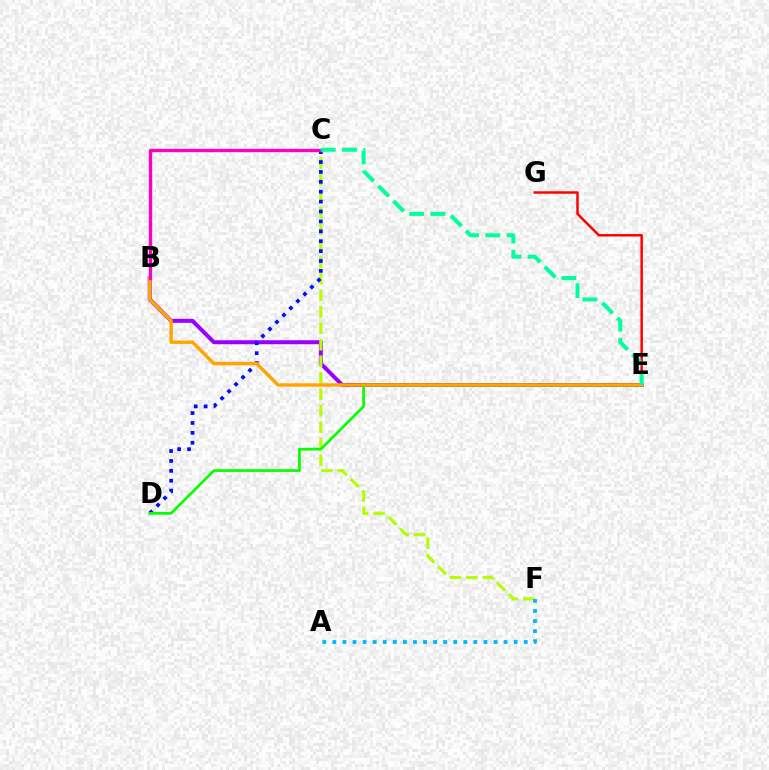{('B', 'E'): [{'color': '#9b00ff', 'line_style': 'solid', 'thickness': 2.87}, {'color': '#ffa500', 'line_style': 'solid', 'thickness': 2.46}], ('C', 'F'): [{'color': '#b3ff00', 'line_style': 'dashed', 'thickness': 2.24}], ('C', 'D'): [{'color': '#0010ff', 'line_style': 'dotted', 'thickness': 2.69}], ('A', 'F'): [{'color': '#00b5ff', 'line_style': 'dotted', 'thickness': 2.74}], ('E', 'G'): [{'color': '#ff0000', 'line_style': 'solid', 'thickness': 1.78}], ('D', 'E'): [{'color': '#08ff00', 'line_style': 'solid', 'thickness': 1.96}], ('B', 'C'): [{'color': '#ff00bd', 'line_style': 'solid', 'thickness': 2.4}], ('C', 'E'): [{'color': '#00ff9d', 'line_style': 'dashed', 'thickness': 2.89}]}